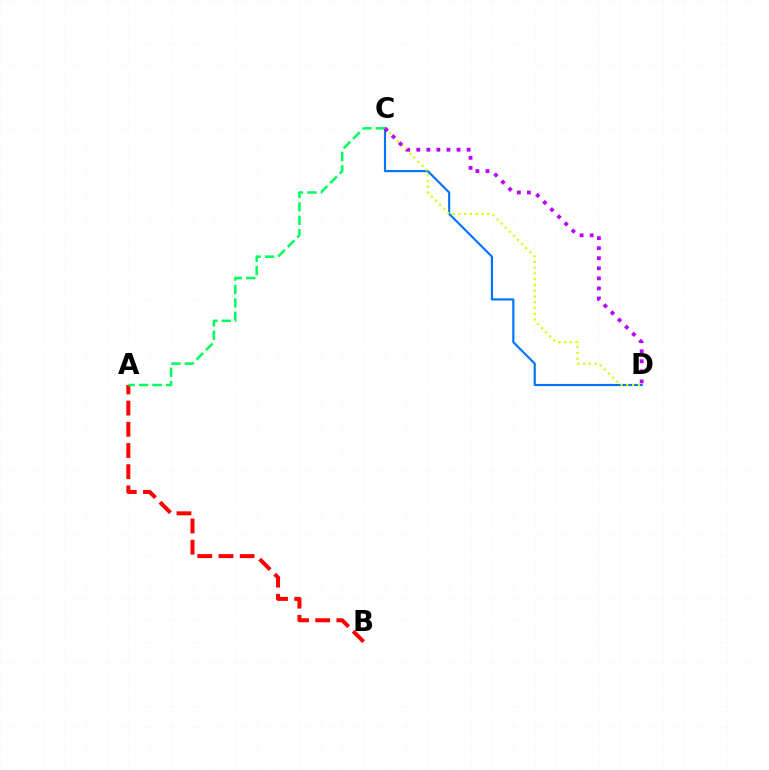{('C', 'D'): [{'color': '#0074ff', 'line_style': 'solid', 'thickness': 1.55}, {'color': '#d1ff00', 'line_style': 'dotted', 'thickness': 1.57}, {'color': '#b900ff', 'line_style': 'dotted', 'thickness': 2.73}], ('A', 'B'): [{'color': '#ff0000', 'line_style': 'dashed', 'thickness': 2.88}], ('A', 'C'): [{'color': '#00ff5c', 'line_style': 'dashed', 'thickness': 1.82}]}